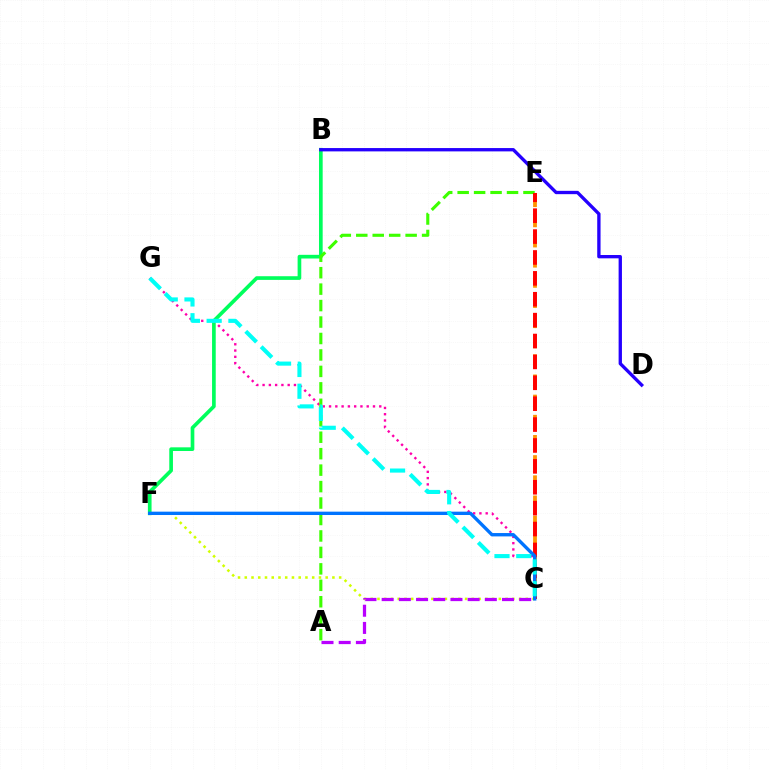{('B', 'F'): [{'color': '#00ff5c', 'line_style': 'solid', 'thickness': 2.65}], ('C', 'G'): [{'color': '#ff00ac', 'line_style': 'dotted', 'thickness': 1.71}, {'color': '#00fff6', 'line_style': 'dashed', 'thickness': 2.96}], ('C', 'E'): [{'color': '#ff9400', 'line_style': 'dashed', 'thickness': 2.74}, {'color': '#ff0000', 'line_style': 'dashed', 'thickness': 2.84}], ('A', 'E'): [{'color': '#3dff00', 'line_style': 'dashed', 'thickness': 2.24}], ('C', 'F'): [{'color': '#d1ff00', 'line_style': 'dotted', 'thickness': 1.83}, {'color': '#0074ff', 'line_style': 'solid', 'thickness': 2.42}], ('B', 'D'): [{'color': '#2500ff', 'line_style': 'solid', 'thickness': 2.4}], ('A', 'C'): [{'color': '#b900ff', 'line_style': 'dashed', 'thickness': 2.34}]}